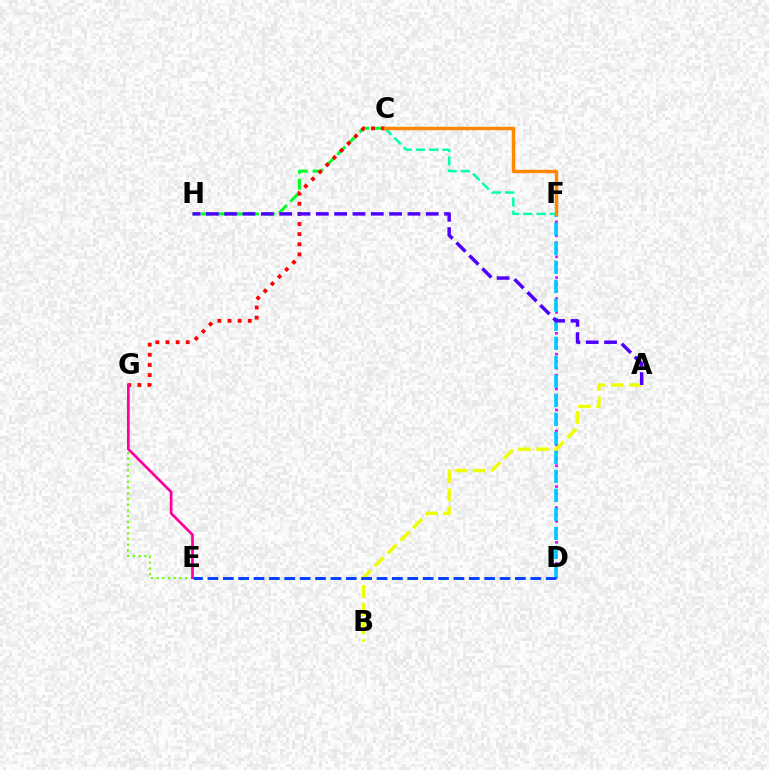{('E', 'G'): [{'color': '#66ff00', 'line_style': 'dotted', 'thickness': 1.55}, {'color': '#ff00a0', 'line_style': 'solid', 'thickness': 1.96}], ('C', 'H'): [{'color': '#00ff27', 'line_style': 'dashed', 'thickness': 2.15}], ('D', 'F'): [{'color': '#d600ff', 'line_style': 'dotted', 'thickness': 1.89}, {'color': '#00c7ff', 'line_style': 'dashed', 'thickness': 2.58}], ('C', 'G'): [{'color': '#ff0000', 'line_style': 'dotted', 'thickness': 2.75}], ('A', 'B'): [{'color': '#eeff00', 'line_style': 'dashed', 'thickness': 2.45}], ('D', 'E'): [{'color': '#003fff', 'line_style': 'dashed', 'thickness': 2.09}], ('C', 'F'): [{'color': '#00ffaf', 'line_style': 'dashed', 'thickness': 1.8}, {'color': '#ff8800', 'line_style': 'solid', 'thickness': 2.47}], ('A', 'H'): [{'color': '#4f00ff', 'line_style': 'dashed', 'thickness': 2.49}]}